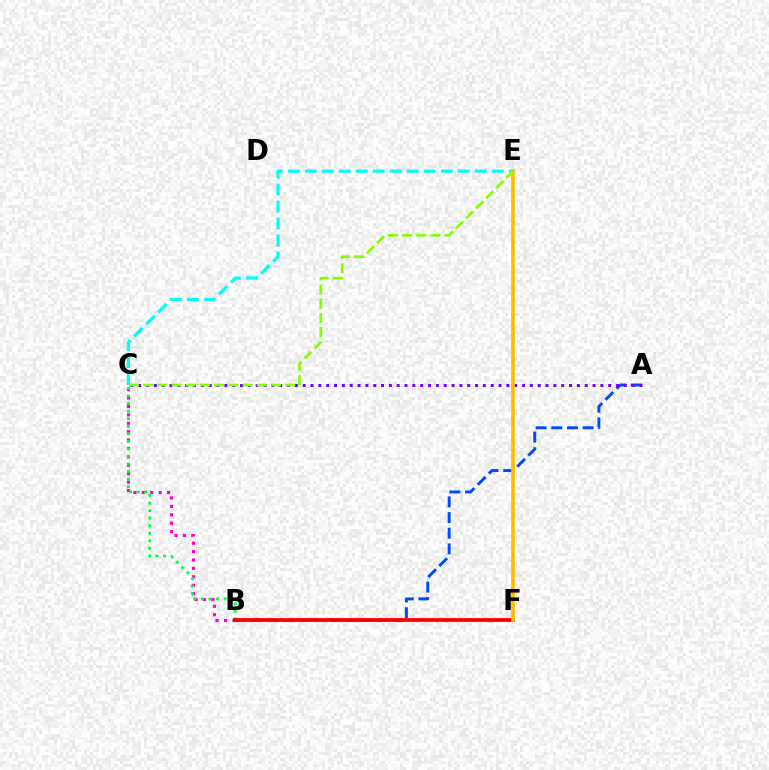{('A', 'B'): [{'color': '#004bff', 'line_style': 'dashed', 'thickness': 2.13}], ('A', 'C'): [{'color': '#7200ff', 'line_style': 'dotted', 'thickness': 2.13}], ('B', 'C'): [{'color': '#ff00cf', 'line_style': 'dotted', 'thickness': 2.28}, {'color': '#00ff39', 'line_style': 'dotted', 'thickness': 2.05}], ('C', 'E'): [{'color': '#00fff6', 'line_style': 'dashed', 'thickness': 2.31}, {'color': '#84ff00', 'line_style': 'dashed', 'thickness': 1.93}], ('B', 'F'): [{'color': '#ff0000', 'line_style': 'solid', 'thickness': 2.73}], ('E', 'F'): [{'color': '#ffbd00', 'line_style': 'solid', 'thickness': 2.65}]}